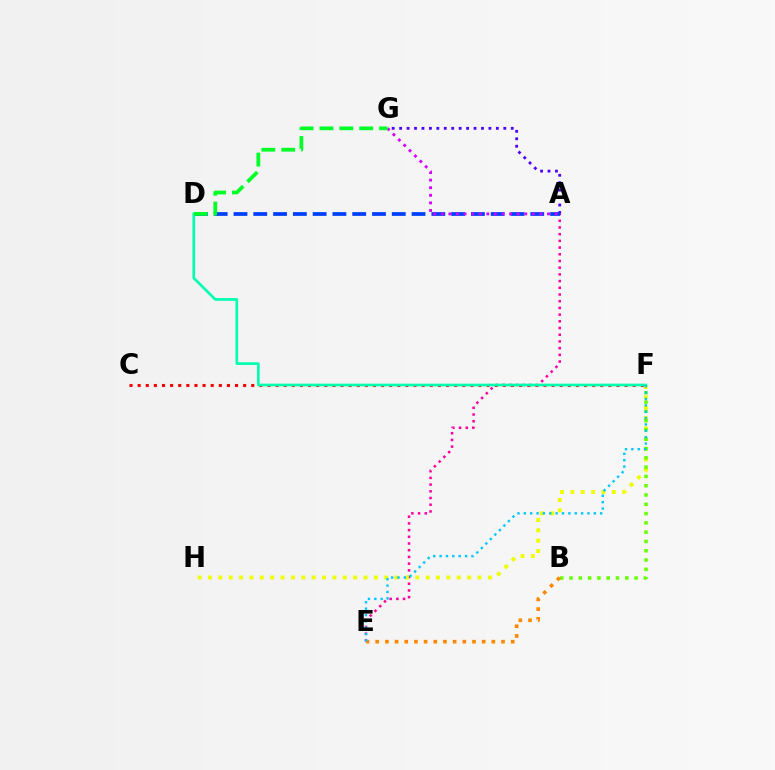{('A', 'G'): [{'color': '#4f00ff', 'line_style': 'dotted', 'thickness': 2.02}, {'color': '#d600ff', 'line_style': 'dotted', 'thickness': 2.06}], ('A', 'E'): [{'color': '#ff00a0', 'line_style': 'dotted', 'thickness': 1.82}], ('F', 'H'): [{'color': '#eeff00', 'line_style': 'dotted', 'thickness': 2.82}], ('C', 'F'): [{'color': '#ff0000', 'line_style': 'dotted', 'thickness': 2.2}], ('A', 'D'): [{'color': '#003fff', 'line_style': 'dashed', 'thickness': 2.69}], ('D', 'F'): [{'color': '#00ffaf', 'line_style': 'solid', 'thickness': 1.93}], ('B', 'F'): [{'color': '#66ff00', 'line_style': 'dotted', 'thickness': 2.52}], ('B', 'E'): [{'color': '#ff8800', 'line_style': 'dotted', 'thickness': 2.63}], ('D', 'G'): [{'color': '#00ff27', 'line_style': 'dashed', 'thickness': 2.7}], ('E', 'F'): [{'color': '#00c7ff', 'line_style': 'dotted', 'thickness': 1.73}]}